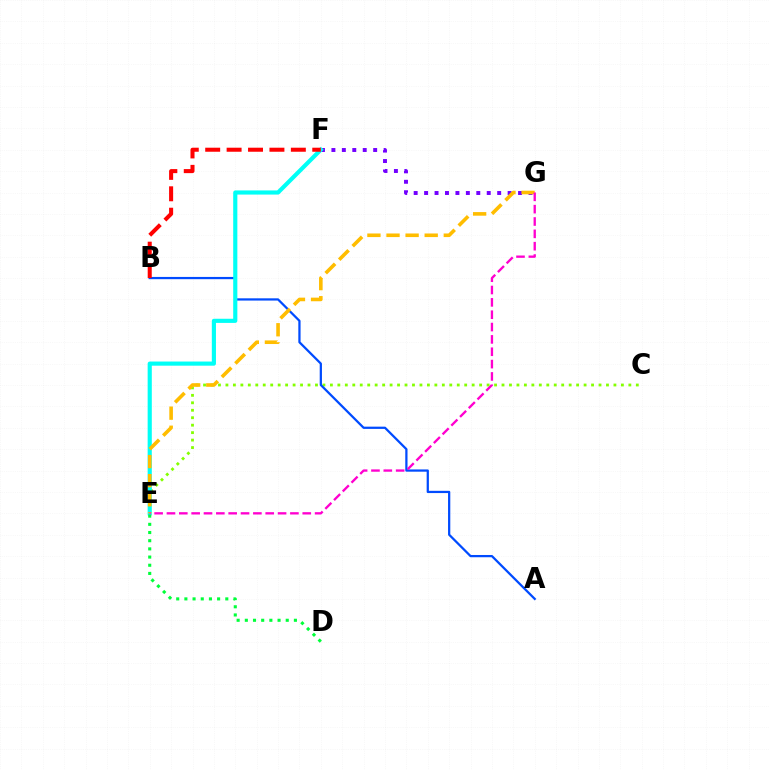{('C', 'E'): [{'color': '#84ff00', 'line_style': 'dotted', 'thickness': 2.03}], ('A', 'B'): [{'color': '#004bff', 'line_style': 'solid', 'thickness': 1.62}], ('F', 'G'): [{'color': '#7200ff', 'line_style': 'dotted', 'thickness': 2.84}], ('E', 'F'): [{'color': '#00fff6', 'line_style': 'solid', 'thickness': 2.99}], ('E', 'G'): [{'color': '#ffbd00', 'line_style': 'dashed', 'thickness': 2.59}, {'color': '#ff00cf', 'line_style': 'dashed', 'thickness': 1.68}], ('D', 'E'): [{'color': '#00ff39', 'line_style': 'dotted', 'thickness': 2.22}], ('B', 'F'): [{'color': '#ff0000', 'line_style': 'dashed', 'thickness': 2.91}]}